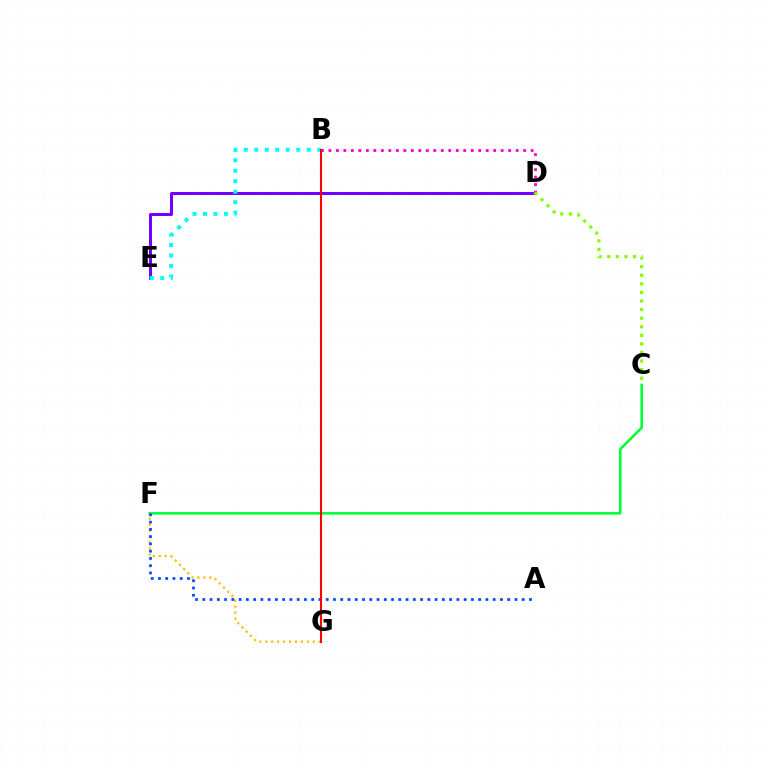{('D', 'E'): [{'color': '#7200ff', 'line_style': 'solid', 'thickness': 2.17}], ('C', 'F'): [{'color': '#00ff39', 'line_style': 'solid', 'thickness': 1.86}], ('B', 'D'): [{'color': '#ff00cf', 'line_style': 'dotted', 'thickness': 2.04}], ('F', 'G'): [{'color': '#ffbd00', 'line_style': 'dotted', 'thickness': 1.61}], ('C', 'D'): [{'color': '#84ff00', 'line_style': 'dotted', 'thickness': 2.33}], ('A', 'F'): [{'color': '#004bff', 'line_style': 'dotted', 'thickness': 1.97}], ('B', 'E'): [{'color': '#00fff6', 'line_style': 'dotted', 'thickness': 2.85}], ('B', 'G'): [{'color': '#ff0000', 'line_style': 'solid', 'thickness': 1.51}]}